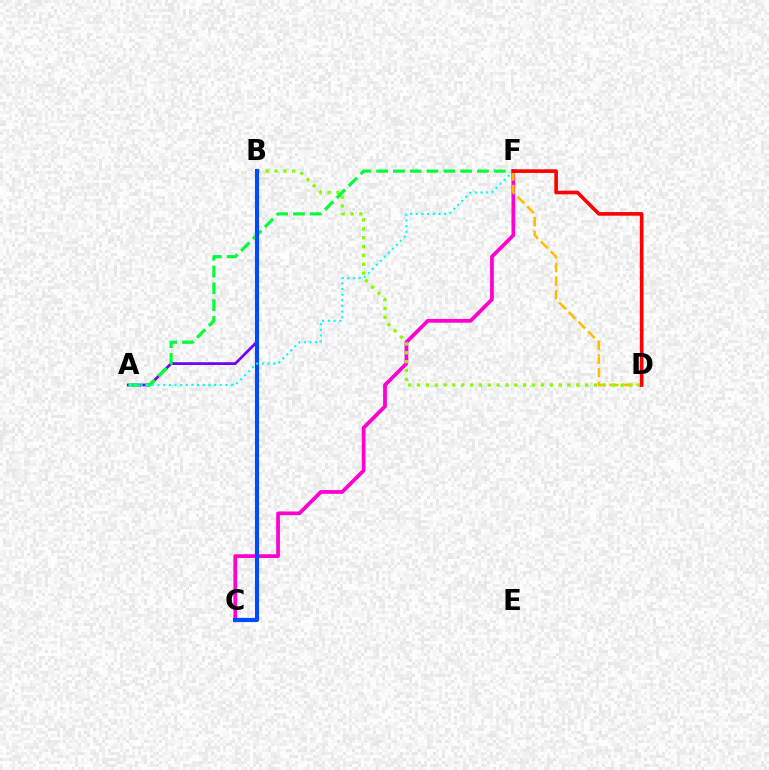{('C', 'F'): [{'color': '#ff00cf', 'line_style': 'solid', 'thickness': 2.69}], ('A', 'B'): [{'color': '#7200ff', 'line_style': 'solid', 'thickness': 1.99}], ('D', 'F'): [{'color': '#ffbd00', 'line_style': 'dashed', 'thickness': 1.86}, {'color': '#ff0000', 'line_style': 'solid', 'thickness': 2.61}], ('B', 'D'): [{'color': '#84ff00', 'line_style': 'dotted', 'thickness': 2.41}], ('A', 'F'): [{'color': '#00ff39', 'line_style': 'dashed', 'thickness': 2.28}, {'color': '#00fff6', 'line_style': 'dotted', 'thickness': 1.54}], ('B', 'C'): [{'color': '#004bff', 'line_style': 'solid', 'thickness': 2.96}]}